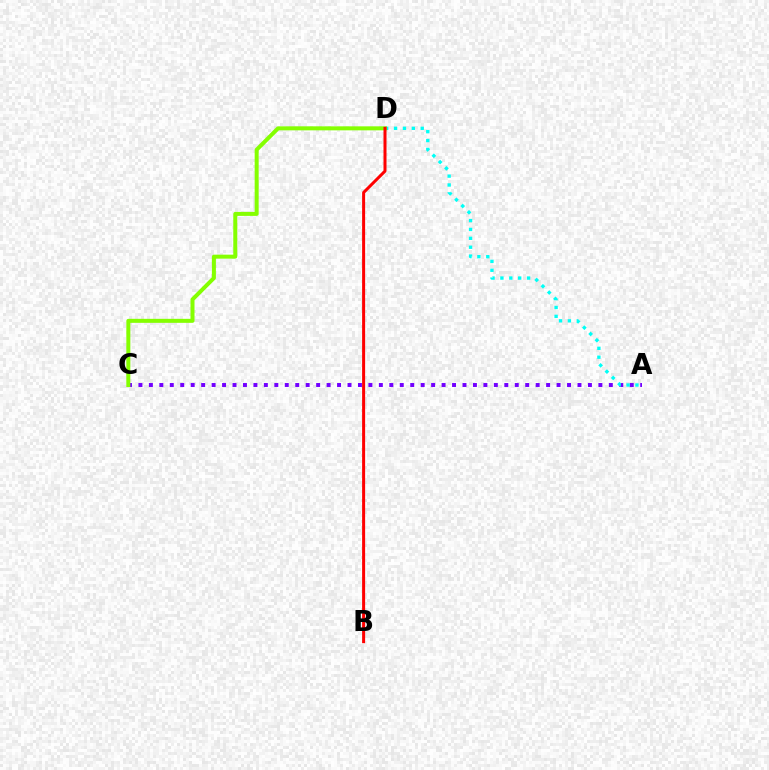{('A', 'C'): [{'color': '#7200ff', 'line_style': 'dotted', 'thickness': 2.84}], ('A', 'D'): [{'color': '#00fff6', 'line_style': 'dotted', 'thickness': 2.41}], ('C', 'D'): [{'color': '#84ff00', 'line_style': 'solid', 'thickness': 2.88}], ('B', 'D'): [{'color': '#ff0000', 'line_style': 'solid', 'thickness': 2.17}]}